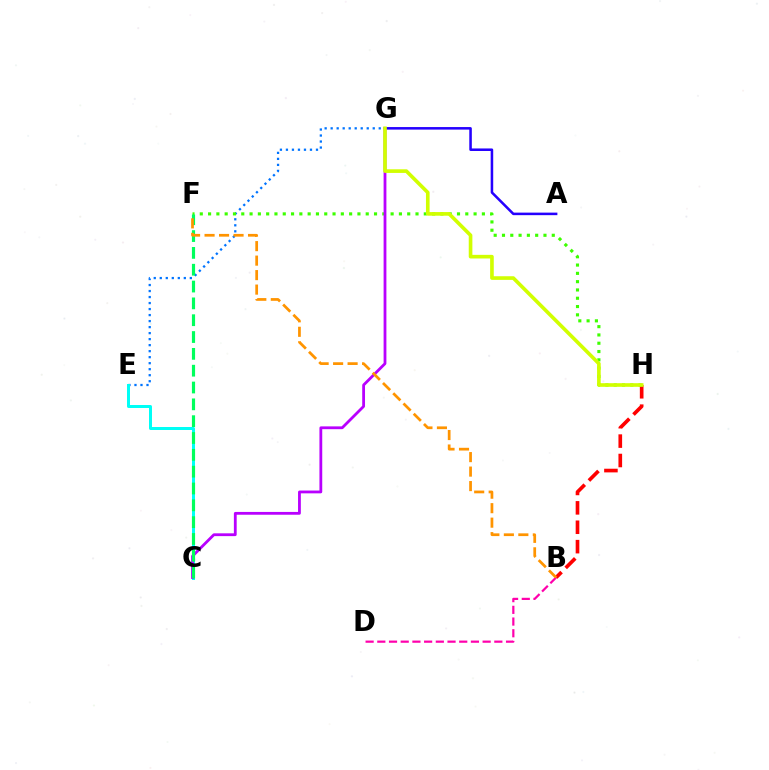{('B', 'D'): [{'color': '#ff00ac', 'line_style': 'dashed', 'thickness': 1.59}], ('A', 'G'): [{'color': '#2500ff', 'line_style': 'solid', 'thickness': 1.83}], ('E', 'G'): [{'color': '#0074ff', 'line_style': 'dotted', 'thickness': 1.63}], ('B', 'H'): [{'color': '#ff0000', 'line_style': 'dashed', 'thickness': 2.64}], ('F', 'H'): [{'color': '#3dff00', 'line_style': 'dotted', 'thickness': 2.25}], ('C', 'E'): [{'color': '#00fff6', 'line_style': 'solid', 'thickness': 2.15}], ('C', 'G'): [{'color': '#b900ff', 'line_style': 'solid', 'thickness': 2.02}], ('G', 'H'): [{'color': '#d1ff00', 'line_style': 'solid', 'thickness': 2.62}], ('C', 'F'): [{'color': '#00ff5c', 'line_style': 'dashed', 'thickness': 2.29}], ('B', 'F'): [{'color': '#ff9400', 'line_style': 'dashed', 'thickness': 1.97}]}